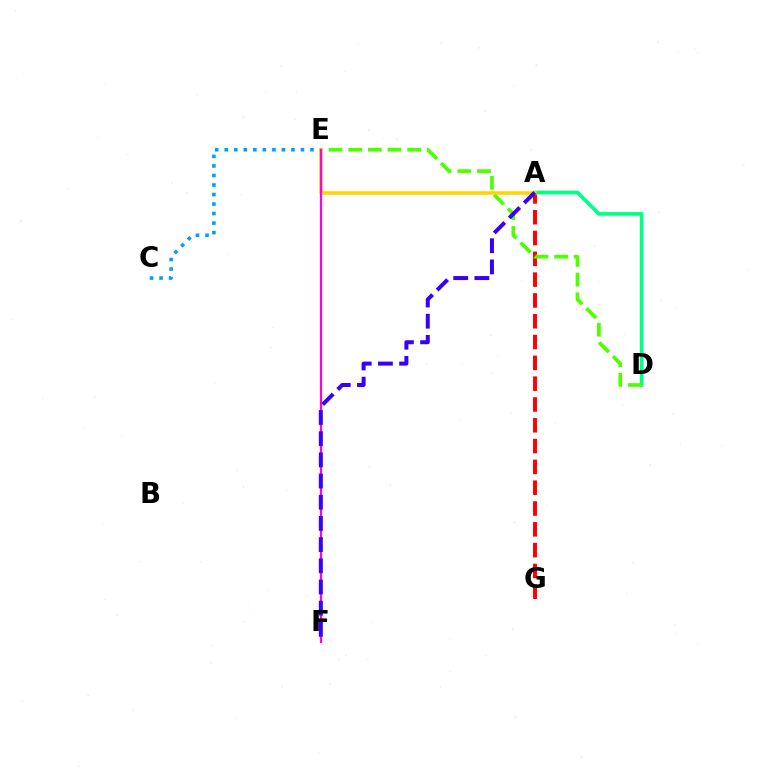{('C', 'E'): [{'color': '#009eff', 'line_style': 'dotted', 'thickness': 2.59}], ('A', 'D'): [{'color': '#00ff86', 'line_style': 'solid', 'thickness': 2.65}], ('A', 'G'): [{'color': '#ff0000', 'line_style': 'dashed', 'thickness': 2.83}], ('D', 'E'): [{'color': '#4fff00', 'line_style': 'dashed', 'thickness': 2.67}], ('A', 'E'): [{'color': '#ffd500', 'line_style': 'solid', 'thickness': 2.56}], ('E', 'F'): [{'color': '#ff00ed', 'line_style': 'solid', 'thickness': 1.57}], ('A', 'F'): [{'color': '#3700ff', 'line_style': 'dashed', 'thickness': 2.88}]}